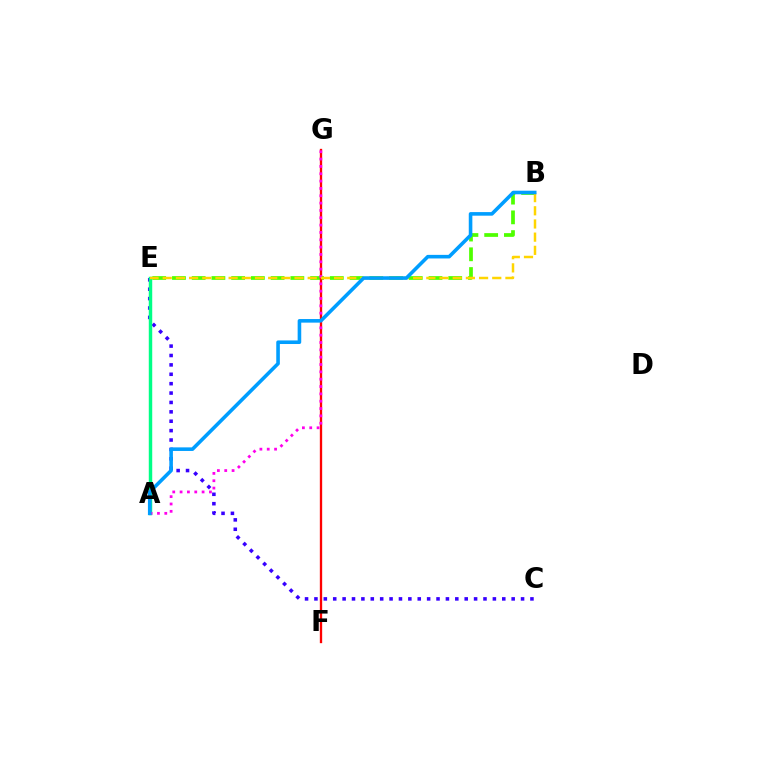{('C', 'E'): [{'color': '#3700ff', 'line_style': 'dotted', 'thickness': 2.55}], ('B', 'E'): [{'color': '#4fff00', 'line_style': 'dashed', 'thickness': 2.68}, {'color': '#ffd500', 'line_style': 'dashed', 'thickness': 1.79}], ('F', 'G'): [{'color': '#ff0000', 'line_style': 'solid', 'thickness': 1.67}], ('A', 'E'): [{'color': '#00ff86', 'line_style': 'solid', 'thickness': 2.48}], ('A', 'G'): [{'color': '#ff00ed', 'line_style': 'dotted', 'thickness': 1.99}], ('A', 'B'): [{'color': '#009eff', 'line_style': 'solid', 'thickness': 2.58}]}